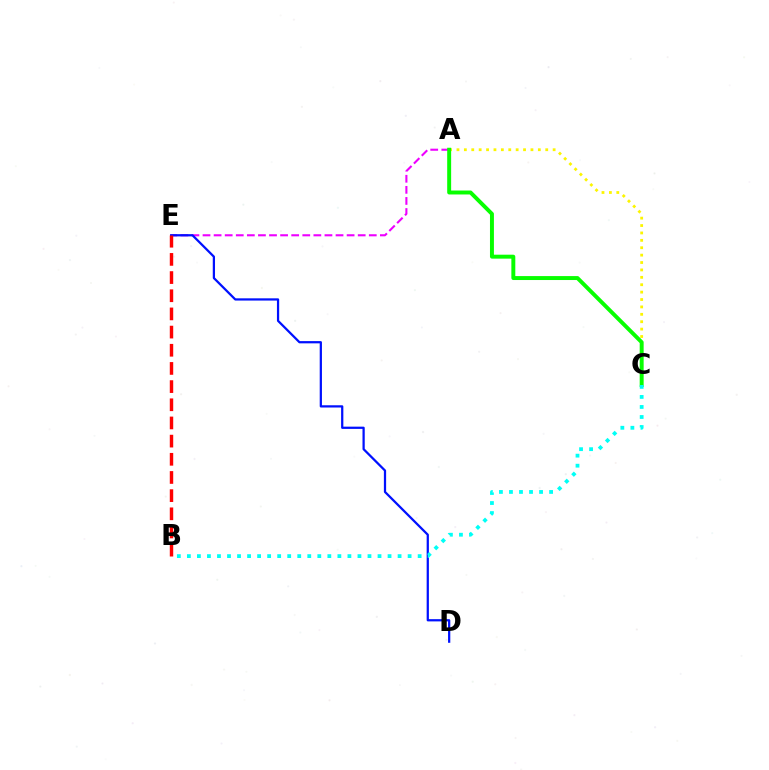{('A', 'E'): [{'color': '#ee00ff', 'line_style': 'dashed', 'thickness': 1.51}], ('D', 'E'): [{'color': '#0010ff', 'line_style': 'solid', 'thickness': 1.62}], ('A', 'C'): [{'color': '#fcf500', 'line_style': 'dotted', 'thickness': 2.01}, {'color': '#08ff00', 'line_style': 'solid', 'thickness': 2.84}], ('B', 'E'): [{'color': '#ff0000', 'line_style': 'dashed', 'thickness': 2.47}], ('B', 'C'): [{'color': '#00fff6', 'line_style': 'dotted', 'thickness': 2.73}]}